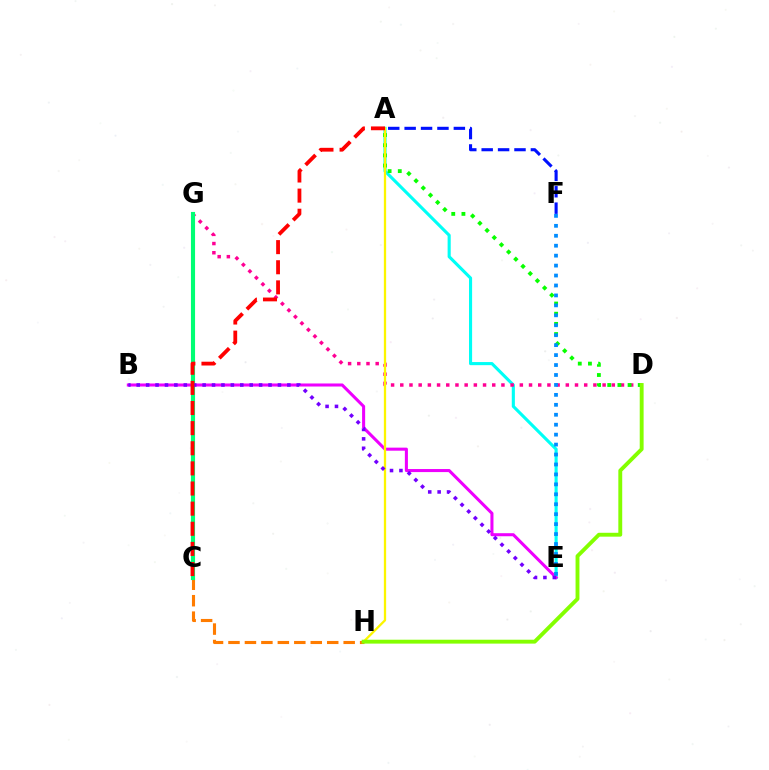{('A', 'E'): [{'color': '#00fff6', 'line_style': 'solid', 'thickness': 2.24}], ('C', 'H'): [{'color': '#ff7c00', 'line_style': 'dashed', 'thickness': 2.24}], ('D', 'G'): [{'color': '#ff0094', 'line_style': 'dotted', 'thickness': 2.5}], ('B', 'E'): [{'color': '#ee00ff', 'line_style': 'solid', 'thickness': 2.2}, {'color': '#7200ff', 'line_style': 'dotted', 'thickness': 2.56}], ('A', 'D'): [{'color': '#08ff00', 'line_style': 'dotted', 'thickness': 2.76}], ('A', 'H'): [{'color': '#fcf500', 'line_style': 'solid', 'thickness': 1.64}], ('C', 'G'): [{'color': '#00ff74', 'line_style': 'solid', 'thickness': 2.96}], ('A', 'C'): [{'color': '#ff0000', 'line_style': 'dashed', 'thickness': 2.73}], ('D', 'H'): [{'color': '#84ff00', 'line_style': 'solid', 'thickness': 2.8}], ('E', 'F'): [{'color': '#008cff', 'line_style': 'dotted', 'thickness': 2.7}], ('A', 'F'): [{'color': '#0010ff', 'line_style': 'dashed', 'thickness': 2.23}]}